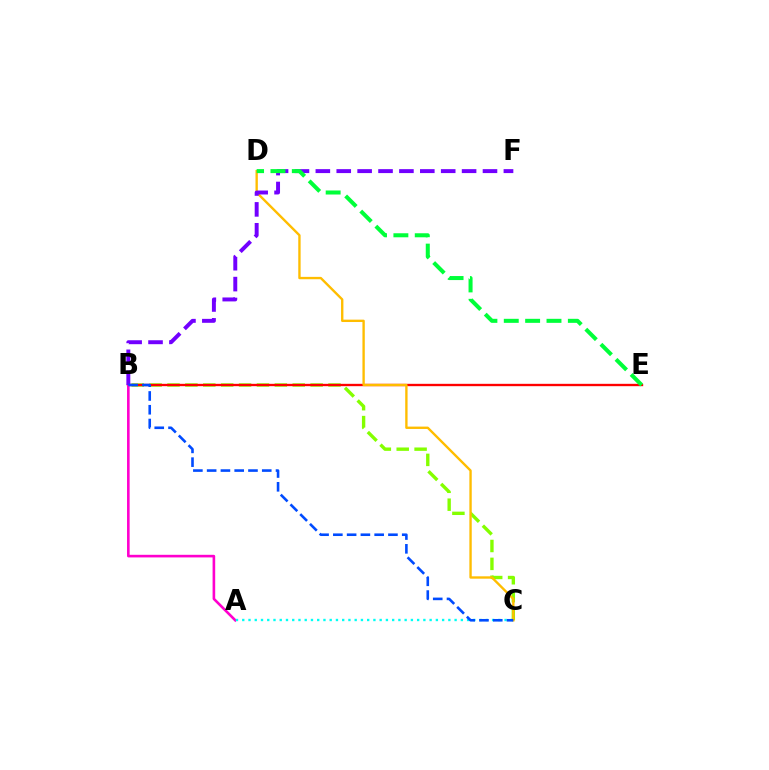{('B', 'C'): [{'color': '#84ff00', 'line_style': 'dashed', 'thickness': 2.43}, {'color': '#004bff', 'line_style': 'dashed', 'thickness': 1.87}], ('B', 'E'): [{'color': '#ff0000', 'line_style': 'solid', 'thickness': 1.69}], ('A', 'B'): [{'color': '#ff00cf', 'line_style': 'solid', 'thickness': 1.88}], ('A', 'C'): [{'color': '#00fff6', 'line_style': 'dotted', 'thickness': 1.7}], ('C', 'D'): [{'color': '#ffbd00', 'line_style': 'solid', 'thickness': 1.7}], ('B', 'F'): [{'color': '#7200ff', 'line_style': 'dashed', 'thickness': 2.84}], ('D', 'E'): [{'color': '#00ff39', 'line_style': 'dashed', 'thickness': 2.9}]}